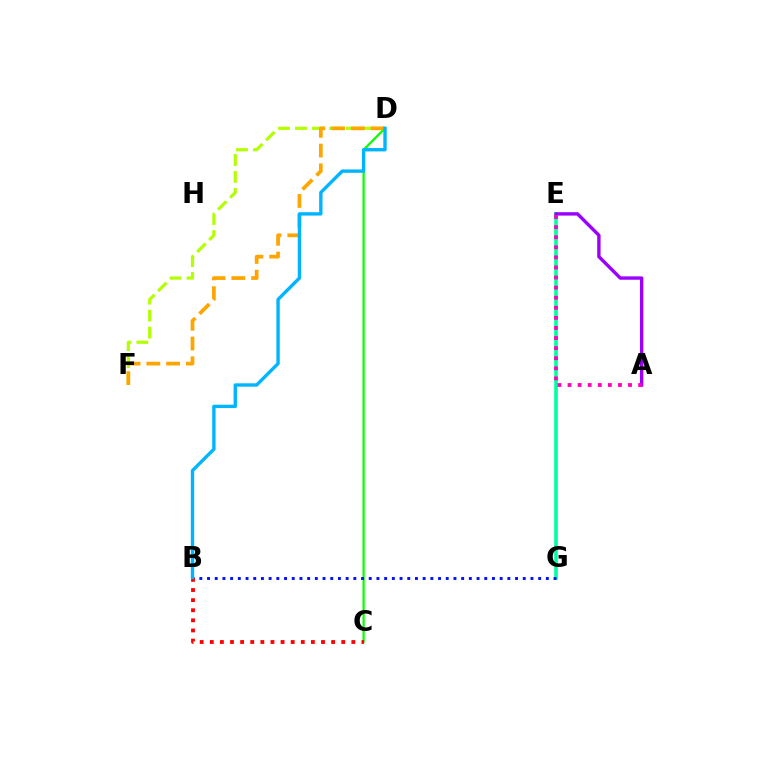{('E', 'G'): [{'color': '#00ff9d', 'line_style': 'solid', 'thickness': 2.59}], ('D', 'F'): [{'color': '#b3ff00', 'line_style': 'dashed', 'thickness': 2.3}, {'color': '#ffa500', 'line_style': 'dashed', 'thickness': 2.68}], ('C', 'D'): [{'color': '#08ff00', 'line_style': 'solid', 'thickness': 1.61}], ('B', 'G'): [{'color': '#0010ff', 'line_style': 'dotted', 'thickness': 2.09}], ('B', 'C'): [{'color': '#ff0000', 'line_style': 'dotted', 'thickness': 2.75}], ('A', 'E'): [{'color': '#9b00ff', 'line_style': 'solid', 'thickness': 2.43}, {'color': '#ff00bd', 'line_style': 'dotted', 'thickness': 2.74}], ('B', 'D'): [{'color': '#00b5ff', 'line_style': 'solid', 'thickness': 2.43}]}